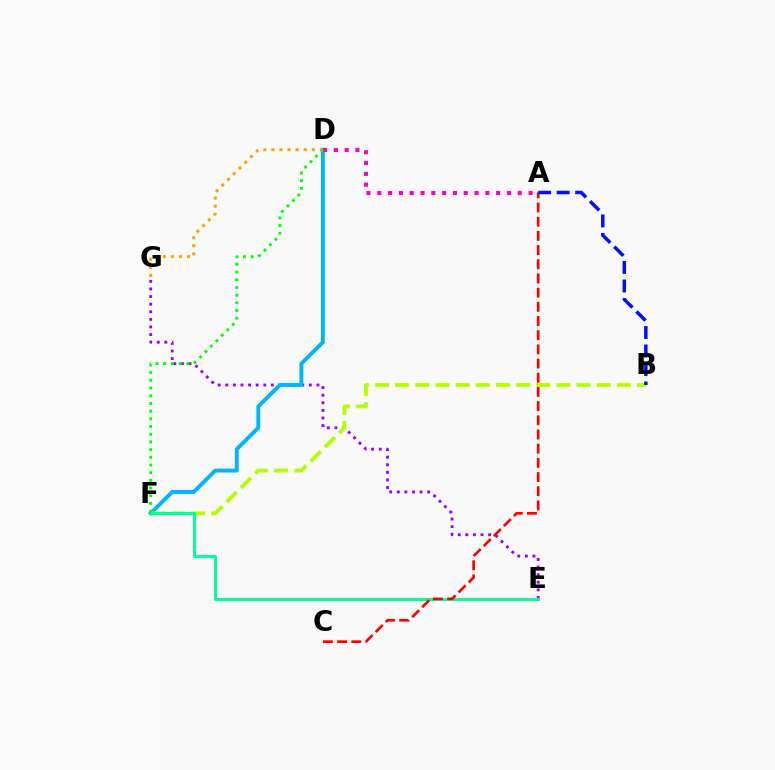{('E', 'G'): [{'color': '#9b00ff', 'line_style': 'dotted', 'thickness': 2.06}], ('D', 'F'): [{'color': '#00b5ff', 'line_style': 'solid', 'thickness': 2.8}, {'color': '#08ff00', 'line_style': 'dotted', 'thickness': 2.09}], ('B', 'F'): [{'color': '#b3ff00', 'line_style': 'dashed', 'thickness': 2.74}], ('D', 'G'): [{'color': '#ffa500', 'line_style': 'dotted', 'thickness': 2.2}], ('E', 'F'): [{'color': '#00ff9d', 'line_style': 'solid', 'thickness': 2.14}], ('A', 'D'): [{'color': '#ff00bd', 'line_style': 'dotted', 'thickness': 2.94}], ('A', 'C'): [{'color': '#ff0000', 'line_style': 'dashed', 'thickness': 1.93}], ('A', 'B'): [{'color': '#0010ff', 'line_style': 'dashed', 'thickness': 2.51}]}